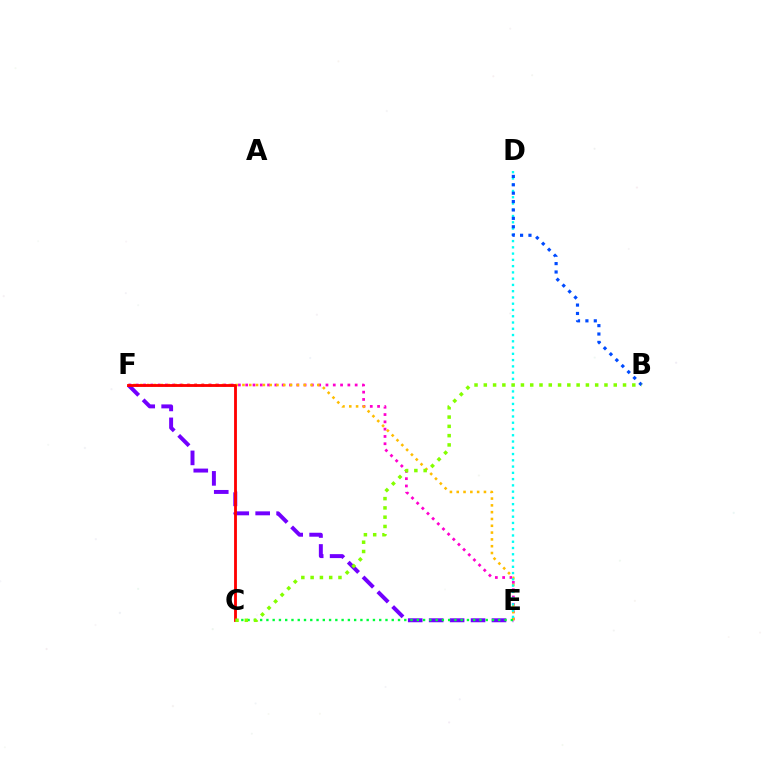{('E', 'F'): [{'color': '#7200ff', 'line_style': 'dashed', 'thickness': 2.84}, {'color': '#ff00cf', 'line_style': 'dotted', 'thickness': 1.98}, {'color': '#ffbd00', 'line_style': 'dotted', 'thickness': 1.85}], ('D', 'E'): [{'color': '#00fff6', 'line_style': 'dotted', 'thickness': 1.7}], ('C', 'E'): [{'color': '#00ff39', 'line_style': 'dotted', 'thickness': 1.7}], ('B', 'D'): [{'color': '#004bff', 'line_style': 'dotted', 'thickness': 2.28}], ('C', 'F'): [{'color': '#ff0000', 'line_style': 'solid', 'thickness': 2.04}], ('B', 'C'): [{'color': '#84ff00', 'line_style': 'dotted', 'thickness': 2.52}]}